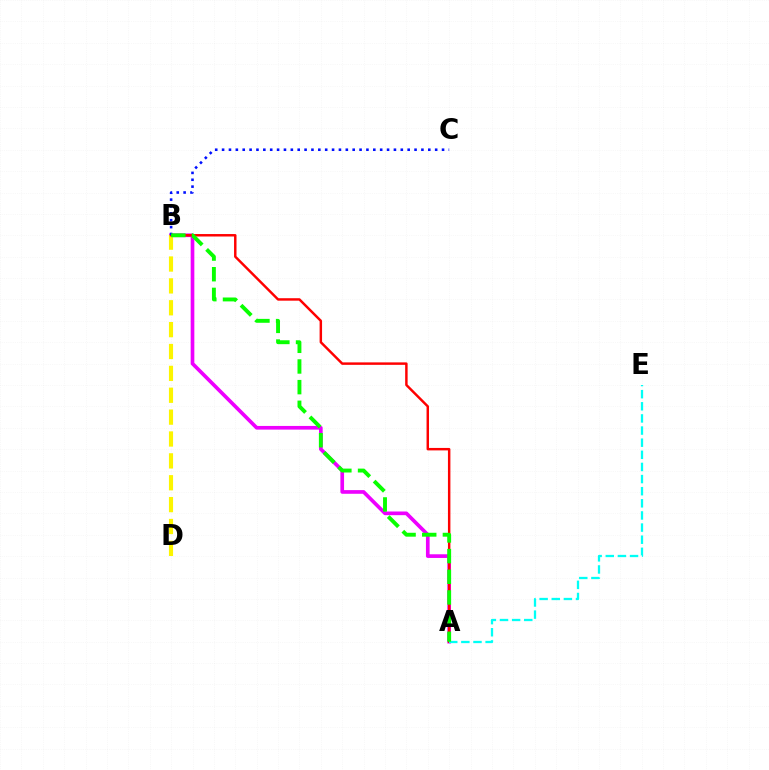{('A', 'B'): [{'color': '#ee00ff', 'line_style': 'solid', 'thickness': 2.64}, {'color': '#ff0000', 'line_style': 'solid', 'thickness': 1.77}, {'color': '#08ff00', 'line_style': 'dashed', 'thickness': 2.81}], ('B', 'D'): [{'color': '#fcf500', 'line_style': 'dashed', 'thickness': 2.97}], ('A', 'E'): [{'color': '#00fff6', 'line_style': 'dashed', 'thickness': 1.65}], ('B', 'C'): [{'color': '#0010ff', 'line_style': 'dotted', 'thickness': 1.87}]}